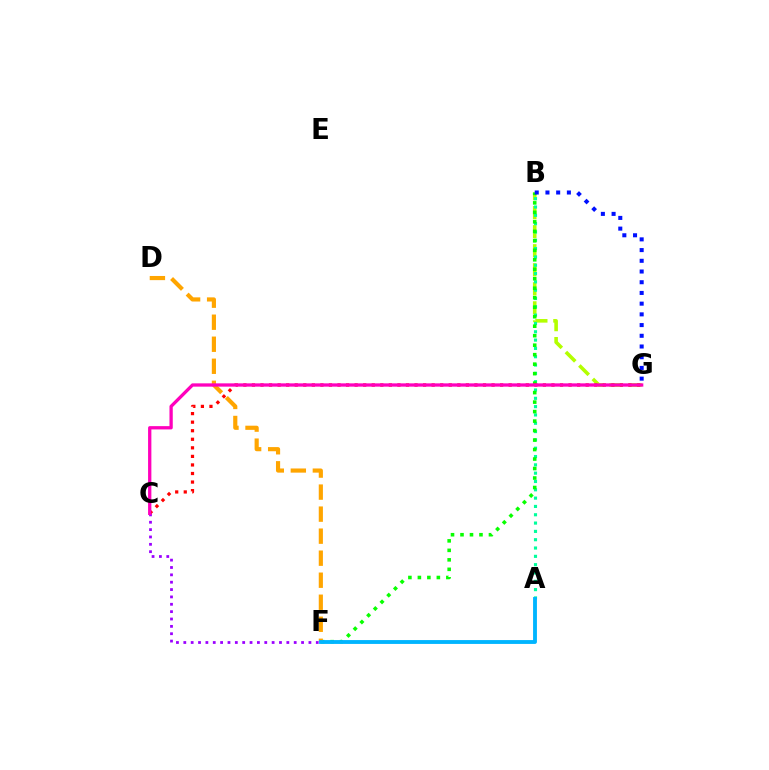{('B', 'G'): [{'color': '#b3ff00', 'line_style': 'dashed', 'thickness': 2.59}, {'color': '#0010ff', 'line_style': 'dotted', 'thickness': 2.91}], ('A', 'B'): [{'color': '#00ff9d', 'line_style': 'dotted', 'thickness': 2.26}], ('B', 'F'): [{'color': '#08ff00', 'line_style': 'dotted', 'thickness': 2.58}], ('D', 'F'): [{'color': '#ffa500', 'line_style': 'dashed', 'thickness': 2.99}], ('C', 'F'): [{'color': '#9b00ff', 'line_style': 'dotted', 'thickness': 2.0}], ('C', 'G'): [{'color': '#ff0000', 'line_style': 'dotted', 'thickness': 2.33}, {'color': '#ff00bd', 'line_style': 'solid', 'thickness': 2.37}], ('A', 'F'): [{'color': '#00b5ff', 'line_style': 'solid', 'thickness': 2.77}]}